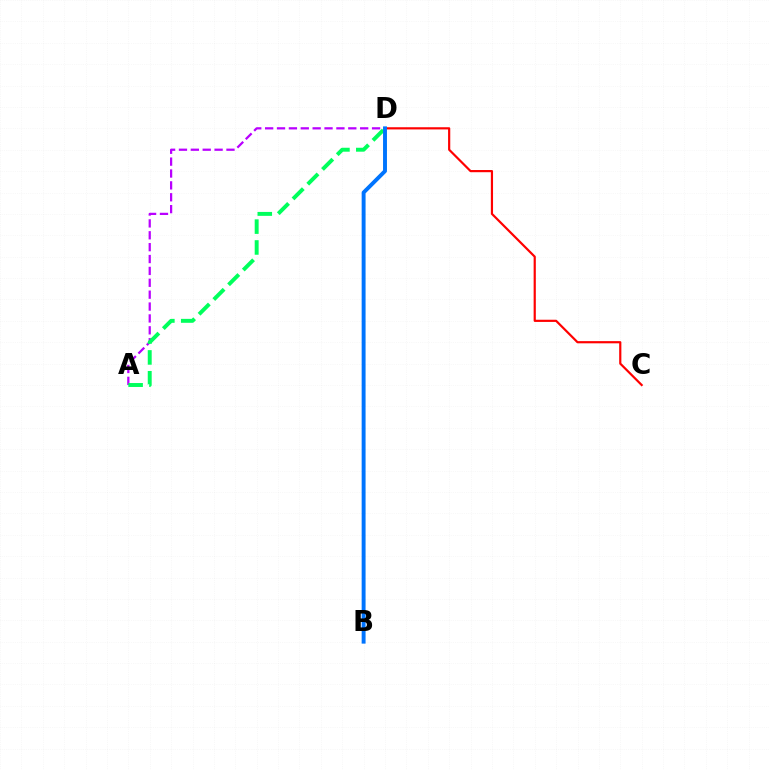{('C', 'D'): [{'color': '#ff0000', 'line_style': 'solid', 'thickness': 1.58}], ('A', 'D'): [{'color': '#b900ff', 'line_style': 'dashed', 'thickness': 1.61}, {'color': '#00ff5c', 'line_style': 'dashed', 'thickness': 2.83}], ('B', 'D'): [{'color': '#d1ff00', 'line_style': 'dashed', 'thickness': 2.09}, {'color': '#0074ff', 'line_style': 'solid', 'thickness': 2.81}]}